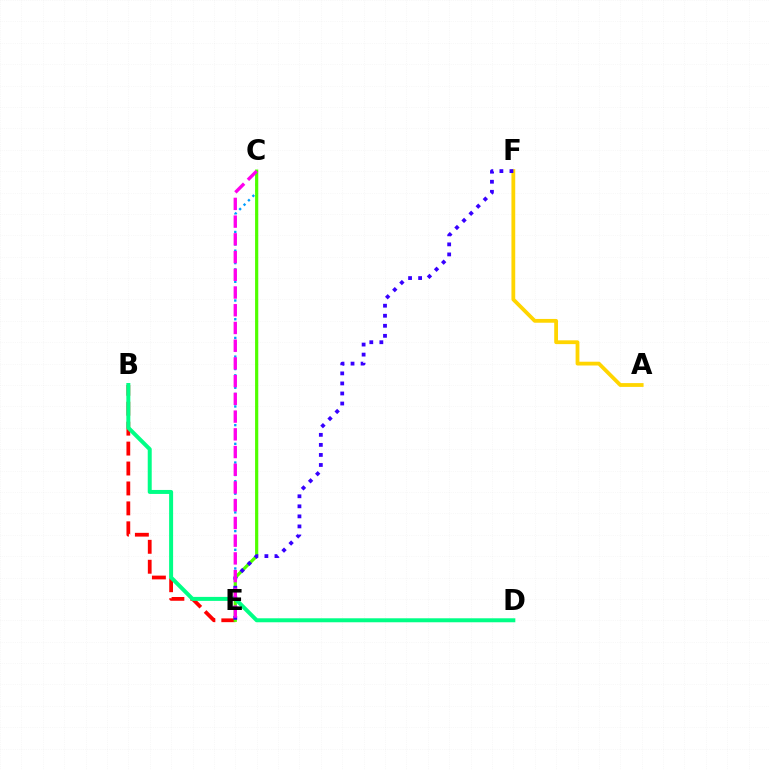{('C', 'E'): [{'color': '#009eff', 'line_style': 'dotted', 'thickness': 1.69}, {'color': '#4fff00', 'line_style': 'solid', 'thickness': 2.3}, {'color': '#ff00ed', 'line_style': 'dashed', 'thickness': 2.41}], ('A', 'F'): [{'color': '#ffd500', 'line_style': 'solid', 'thickness': 2.73}], ('B', 'E'): [{'color': '#ff0000', 'line_style': 'dashed', 'thickness': 2.71}], ('E', 'F'): [{'color': '#3700ff', 'line_style': 'dotted', 'thickness': 2.73}], ('B', 'D'): [{'color': '#00ff86', 'line_style': 'solid', 'thickness': 2.87}]}